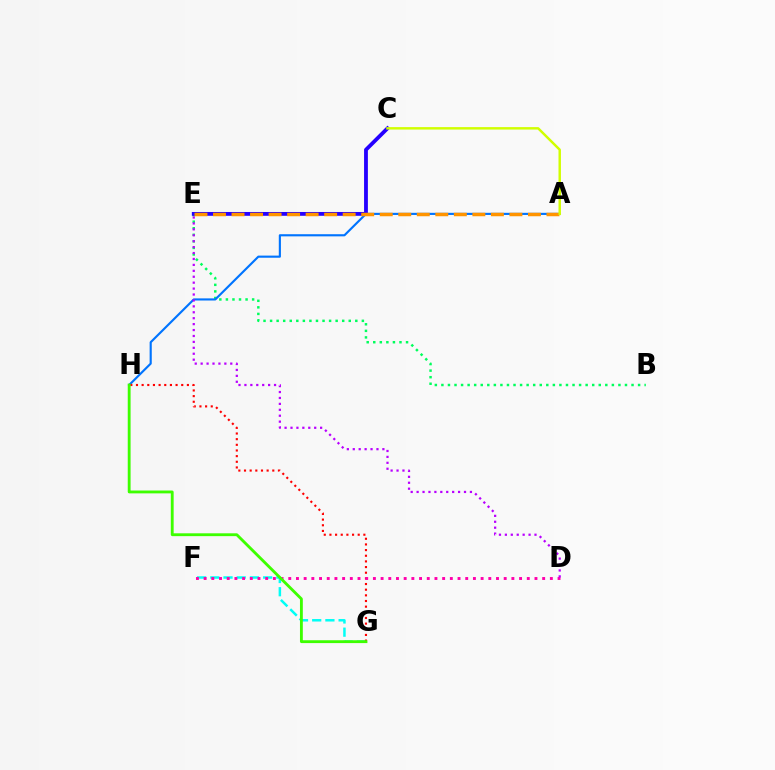{('F', 'G'): [{'color': '#00fff6', 'line_style': 'dashed', 'thickness': 1.79}], ('B', 'E'): [{'color': '#00ff5c', 'line_style': 'dotted', 'thickness': 1.78}], ('A', 'H'): [{'color': '#0074ff', 'line_style': 'solid', 'thickness': 1.54}], ('C', 'E'): [{'color': '#2500ff', 'line_style': 'solid', 'thickness': 2.74}], ('A', 'E'): [{'color': '#ff9400', 'line_style': 'dashed', 'thickness': 2.52}], ('G', 'H'): [{'color': '#ff0000', 'line_style': 'dotted', 'thickness': 1.54}, {'color': '#3dff00', 'line_style': 'solid', 'thickness': 2.05}], ('D', 'F'): [{'color': '#ff00ac', 'line_style': 'dotted', 'thickness': 2.09}], ('D', 'E'): [{'color': '#b900ff', 'line_style': 'dotted', 'thickness': 1.61}], ('A', 'C'): [{'color': '#d1ff00', 'line_style': 'solid', 'thickness': 1.76}]}